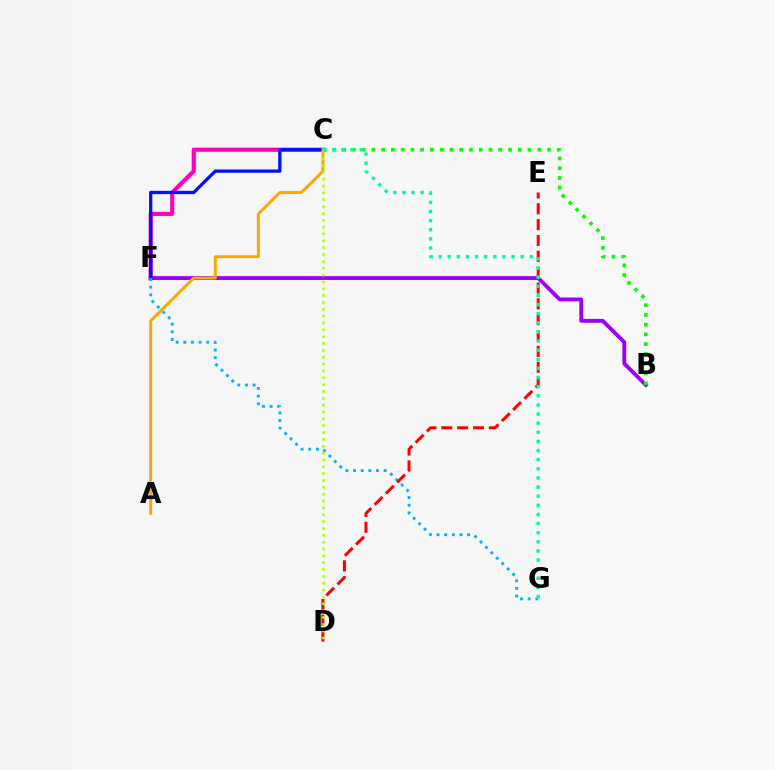{('C', 'F'): [{'color': '#ff00bd', 'line_style': 'solid', 'thickness': 2.99}, {'color': '#0010ff', 'line_style': 'solid', 'thickness': 2.36}], ('B', 'F'): [{'color': '#9b00ff', 'line_style': 'solid', 'thickness': 2.78}], ('F', 'G'): [{'color': '#00b5ff', 'line_style': 'dotted', 'thickness': 2.08}], ('D', 'E'): [{'color': '#ff0000', 'line_style': 'dashed', 'thickness': 2.15}], ('A', 'C'): [{'color': '#ffa500', 'line_style': 'solid', 'thickness': 2.11}], ('C', 'D'): [{'color': '#b3ff00', 'line_style': 'dotted', 'thickness': 1.86}], ('B', 'C'): [{'color': '#08ff00', 'line_style': 'dotted', 'thickness': 2.65}], ('C', 'G'): [{'color': '#00ff9d', 'line_style': 'dotted', 'thickness': 2.48}]}